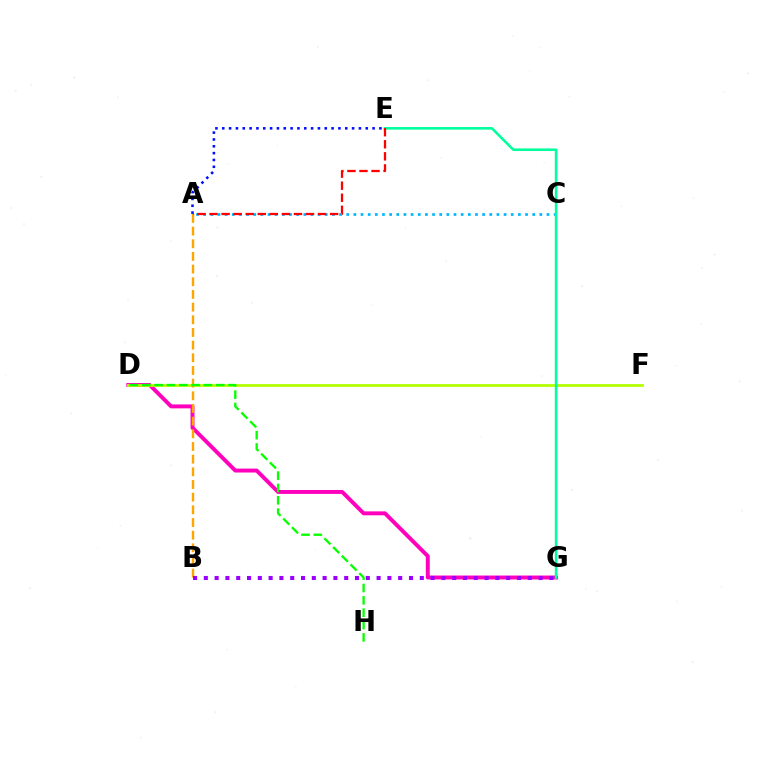{('D', 'G'): [{'color': '#ff00bd', 'line_style': 'solid', 'thickness': 2.83}], ('A', 'C'): [{'color': '#00b5ff', 'line_style': 'dotted', 'thickness': 1.94}], ('D', 'F'): [{'color': '#b3ff00', 'line_style': 'solid', 'thickness': 1.98}], ('A', 'B'): [{'color': '#ffa500', 'line_style': 'dashed', 'thickness': 1.72}], ('D', 'H'): [{'color': '#08ff00', 'line_style': 'dashed', 'thickness': 1.68}], ('E', 'G'): [{'color': '#00ff9d', 'line_style': 'solid', 'thickness': 1.87}], ('B', 'G'): [{'color': '#9b00ff', 'line_style': 'dotted', 'thickness': 2.93}], ('A', 'E'): [{'color': '#0010ff', 'line_style': 'dotted', 'thickness': 1.86}, {'color': '#ff0000', 'line_style': 'dashed', 'thickness': 1.64}]}